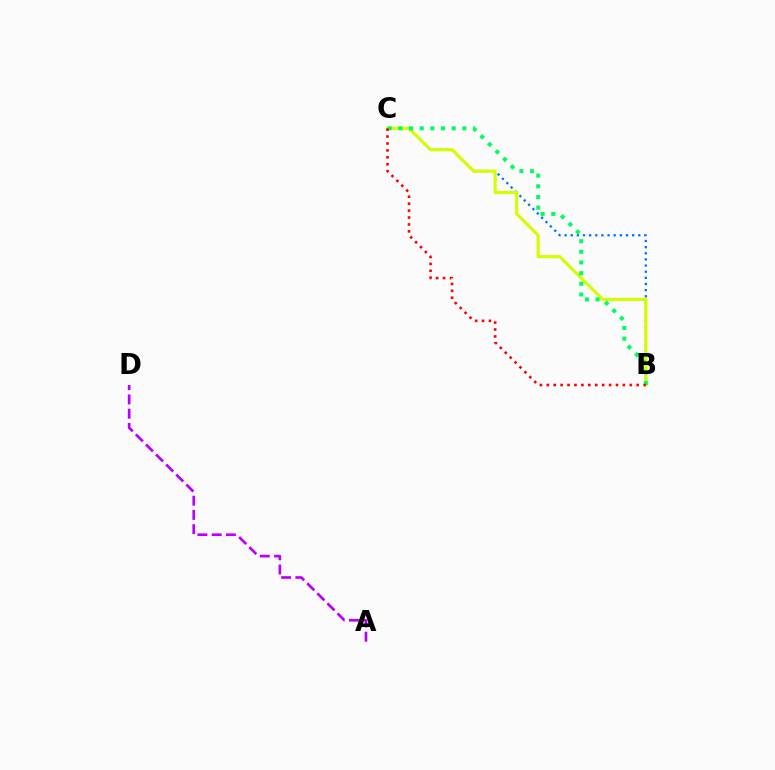{('B', 'C'): [{'color': '#0074ff', 'line_style': 'dotted', 'thickness': 1.67}, {'color': '#d1ff00', 'line_style': 'solid', 'thickness': 2.28}, {'color': '#00ff5c', 'line_style': 'dotted', 'thickness': 2.9}, {'color': '#ff0000', 'line_style': 'dotted', 'thickness': 1.88}], ('A', 'D'): [{'color': '#b900ff', 'line_style': 'dashed', 'thickness': 1.93}]}